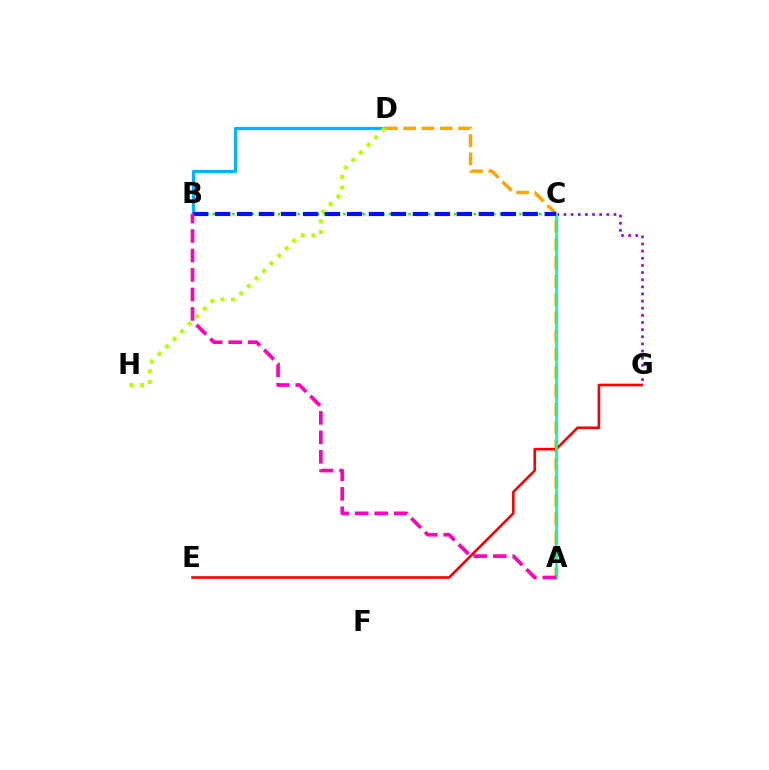{('B', 'D'): [{'color': '#00b5ff', 'line_style': 'solid', 'thickness': 2.32}], ('A', 'D'): [{'color': '#ffa500', 'line_style': 'dashed', 'thickness': 2.48}], ('C', 'G'): [{'color': '#9b00ff', 'line_style': 'dotted', 'thickness': 1.94}], ('D', 'H'): [{'color': '#b3ff00', 'line_style': 'dotted', 'thickness': 2.9}], ('B', 'C'): [{'color': '#08ff00', 'line_style': 'dotted', 'thickness': 1.77}, {'color': '#0010ff', 'line_style': 'dashed', 'thickness': 2.99}], ('E', 'G'): [{'color': '#ff0000', 'line_style': 'solid', 'thickness': 1.89}], ('A', 'C'): [{'color': '#00ff9d', 'line_style': 'solid', 'thickness': 1.95}], ('A', 'B'): [{'color': '#ff00bd', 'line_style': 'dashed', 'thickness': 2.65}]}